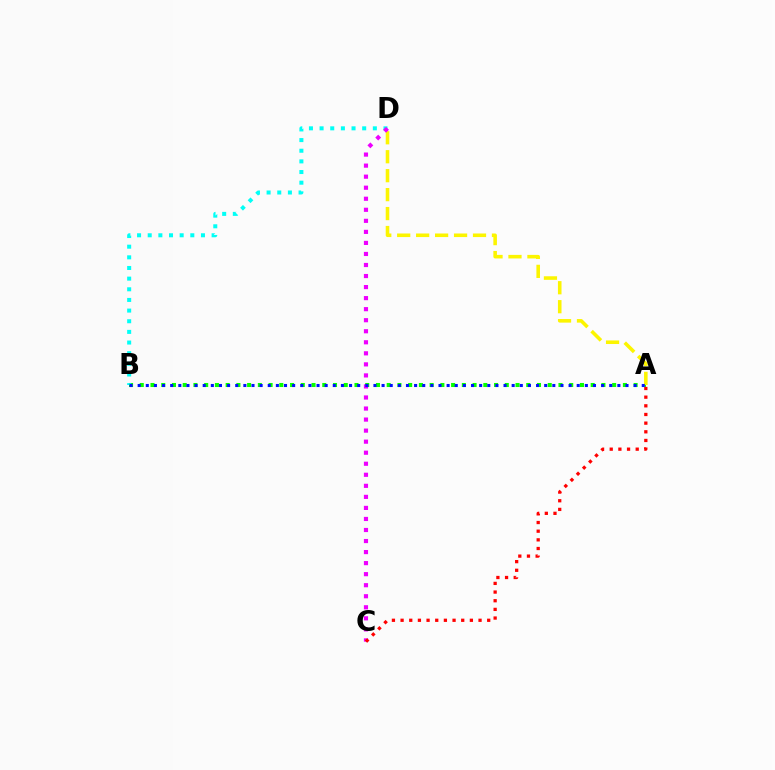{('A', 'B'): [{'color': '#08ff00', 'line_style': 'dotted', 'thickness': 2.92}, {'color': '#0010ff', 'line_style': 'dotted', 'thickness': 2.21}], ('B', 'D'): [{'color': '#00fff6', 'line_style': 'dotted', 'thickness': 2.89}], ('A', 'D'): [{'color': '#fcf500', 'line_style': 'dashed', 'thickness': 2.57}], ('C', 'D'): [{'color': '#ee00ff', 'line_style': 'dotted', 'thickness': 3.0}], ('A', 'C'): [{'color': '#ff0000', 'line_style': 'dotted', 'thickness': 2.35}]}